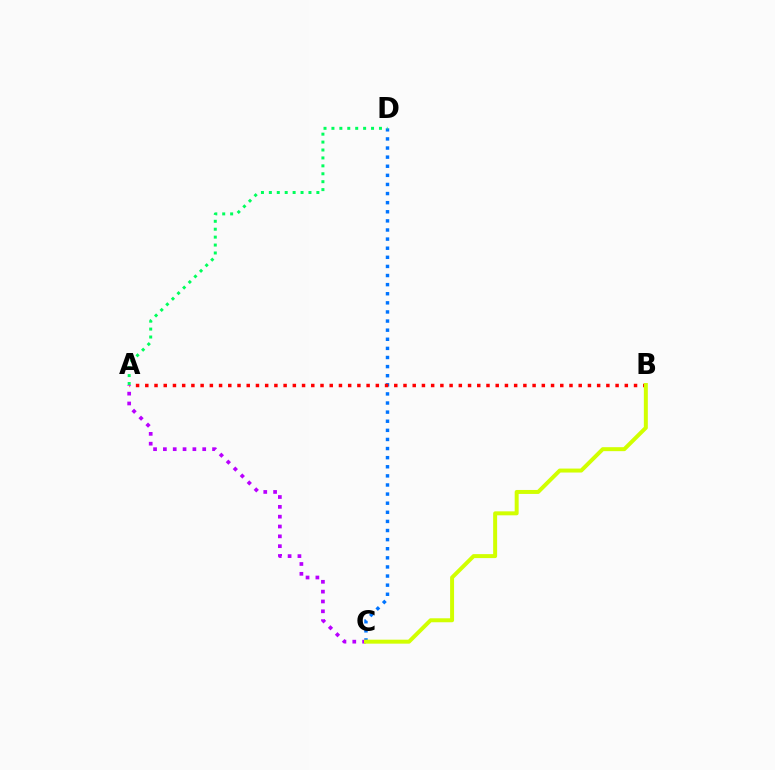{('C', 'D'): [{'color': '#0074ff', 'line_style': 'dotted', 'thickness': 2.47}], ('A', 'B'): [{'color': '#ff0000', 'line_style': 'dotted', 'thickness': 2.51}], ('A', 'C'): [{'color': '#b900ff', 'line_style': 'dotted', 'thickness': 2.67}], ('A', 'D'): [{'color': '#00ff5c', 'line_style': 'dotted', 'thickness': 2.15}], ('B', 'C'): [{'color': '#d1ff00', 'line_style': 'solid', 'thickness': 2.86}]}